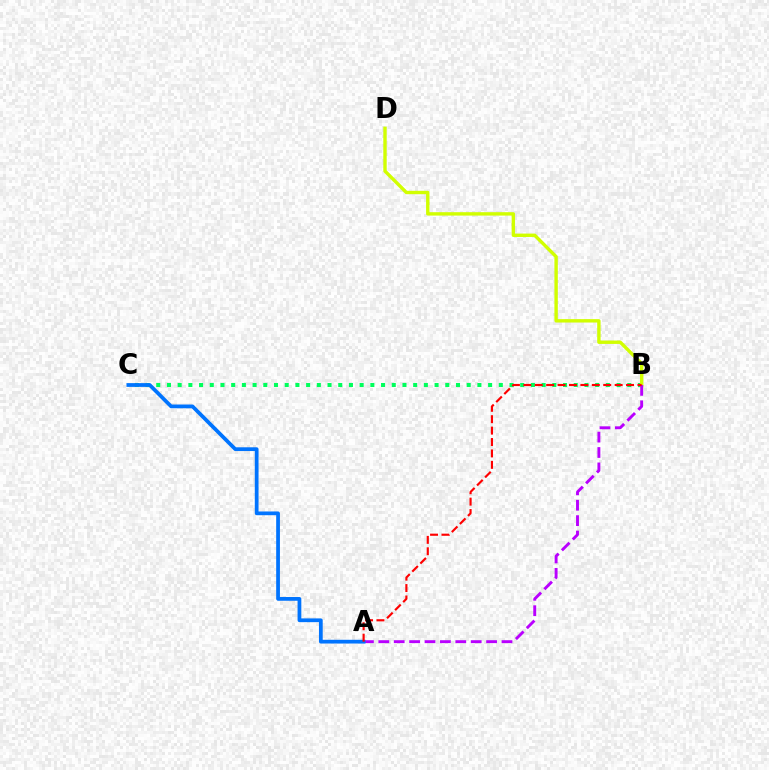{('B', 'C'): [{'color': '#00ff5c', 'line_style': 'dotted', 'thickness': 2.91}], ('B', 'D'): [{'color': '#d1ff00', 'line_style': 'solid', 'thickness': 2.45}], ('A', 'B'): [{'color': '#b900ff', 'line_style': 'dashed', 'thickness': 2.09}, {'color': '#ff0000', 'line_style': 'dashed', 'thickness': 1.55}], ('A', 'C'): [{'color': '#0074ff', 'line_style': 'solid', 'thickness': 2.7}]}